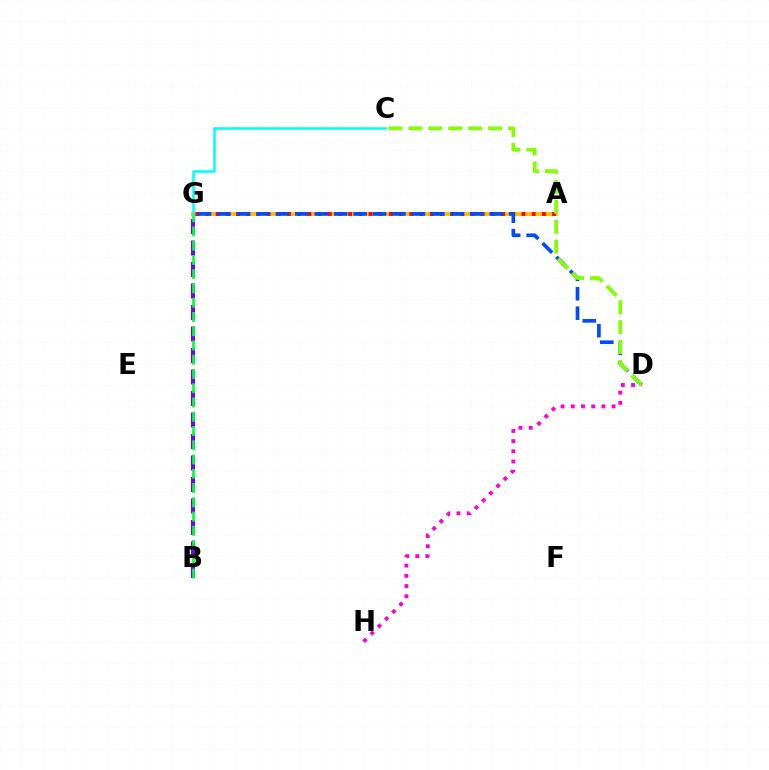{('A', 'G'): [{'color': '#ffbd00', 'line_style': 'solid', 'thickness': 2.75}, {'color': '#ff0000', 'line_style': 'dotted', 'thickness': 2.77}], ('B', 'G'): [{'color': '#7200ff', 'line_style': 'dashed', 'thickness': 2.92}, {'color': '#00ff39', 'line_style': 'dashed', 'thickness': 1.94}], ('D', 'G'): [{'color': '#004bff', 'line_style': 'dashed', 'thickness': 2.64}], ('C', 'G'): [{'color': '#00fff6', 'line_style': 'solid', 'thickness': 1.83}], ('C', 'D'): [{'color': '#84ff00', 'line_style': 'dashed', 'thickness': 2.71}], ('D', 'H'): [{'color': '#ff00cf', 'line_style': 'dotted', 'thickness': 2.77}]}